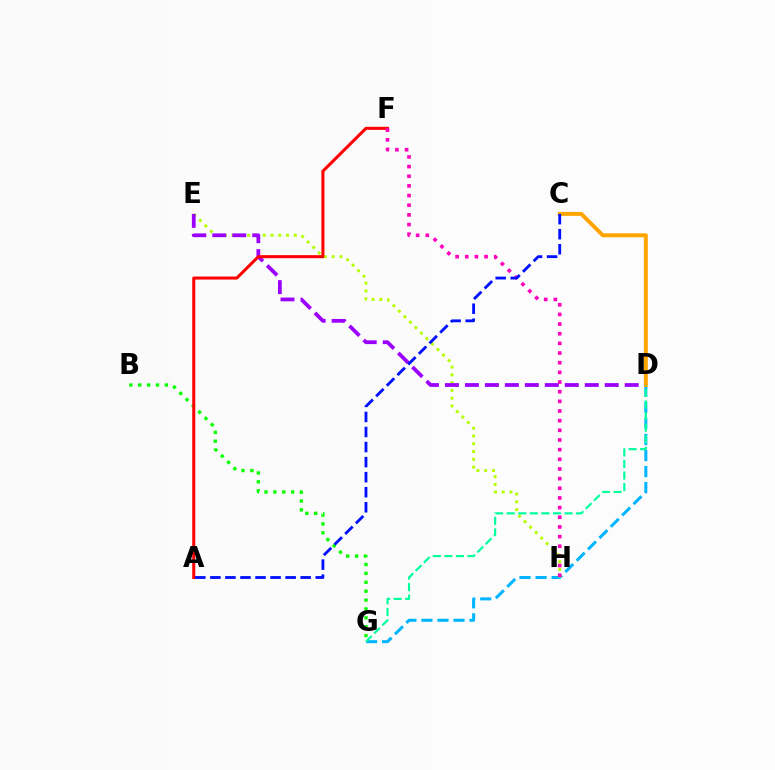{('B', 'G'): [{'color': '#08ff00', 'line_style': 'dotted', 'thickness': 2.41}], ('D', 'G'): [{'color': '#00b5ff', 'line_style': 'dashed', 'thickness': 2.18}, {'color': '#00ff9d', 'line_style': 'dashed', 'thickness': 1.57}], ('E', 'H'): [{'color': '#b3ff00', 'line_style': 'dotted', 'thickness': 2.11}], ('D', 'E'): [{'color': '#9b00ff', 'line_style': 'dashed', 'thickness': 2.71}], ('C', 'D'): [{'color': '#ffa500', 'line_style': 'solid', 'thickness': 2.86}], ('A', 'F'): [{'color': '#ff0000', 'line_style': 'solid', 'thickness': 2.19}], ('F', 'H'): [{'color': '#ff00bd', 'line_style': 'dotted', 'thickness': 2.62}], ('A', 'C'): [{'color': '#0010ff', 'line_style': 'dashed', 'thickness': 2.05}]}